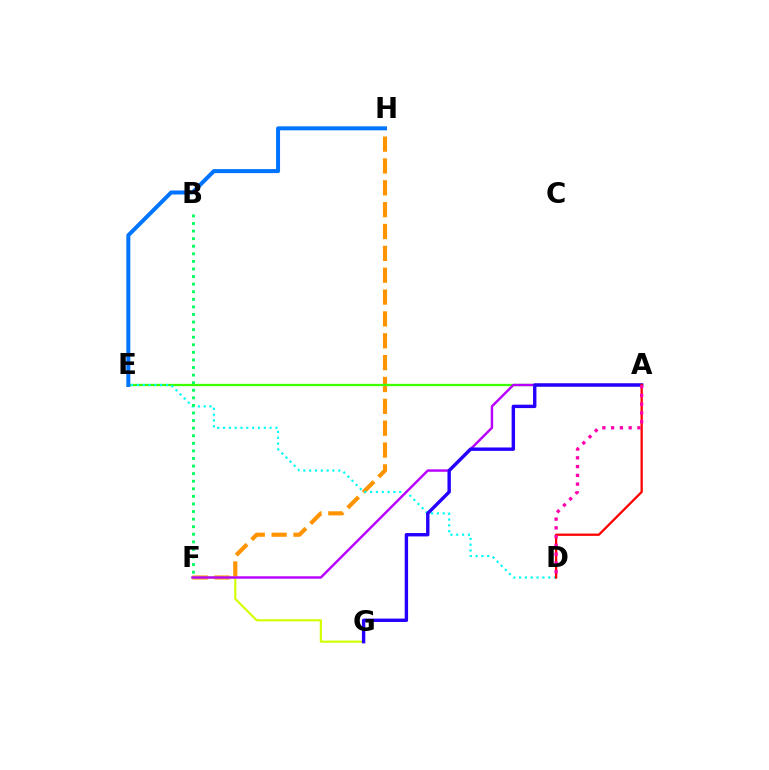{('F', 'H'): [{'color': '#ff9400', 'line_style': 'dashed', 'thickness': 2.97}], ('A', 'E'): [{'color': '#3dff00', 'line_style': 'solid', 'thickness': 1.65}], ('F', 'G'): [{'color': '#d1ff00', 'line_style': 'solid', 'thickness': 1.55}], ('D', 'E'): [{'color': '#00fff6', 'line_style': 'dotted', 'thickness': 1.58}], ('B', 'F'): [{'color': '#00ff5c', 'line_style': 'dotted', 'thickness': 2.06}], ('A', 'F'): [{'color': '#b900ff', 'line_style': 'solid', 'thickness': 1.75}], ('A', 'G'): [{'color': '#2500ff', 'line_style': 'solid', 'thickness': 2.44}], ('A', 'D'): [{'color': '#ff0000', 'line_style': 'solid', 'thickness': 1.65}, {'color': '#ff00ac', 'line_style': 'dotted', 'thickness': 2.38}], ('E', 'H'): [{'color': '#0074ff', 'line_style': 'solid', 'thickness': 2.87}]}